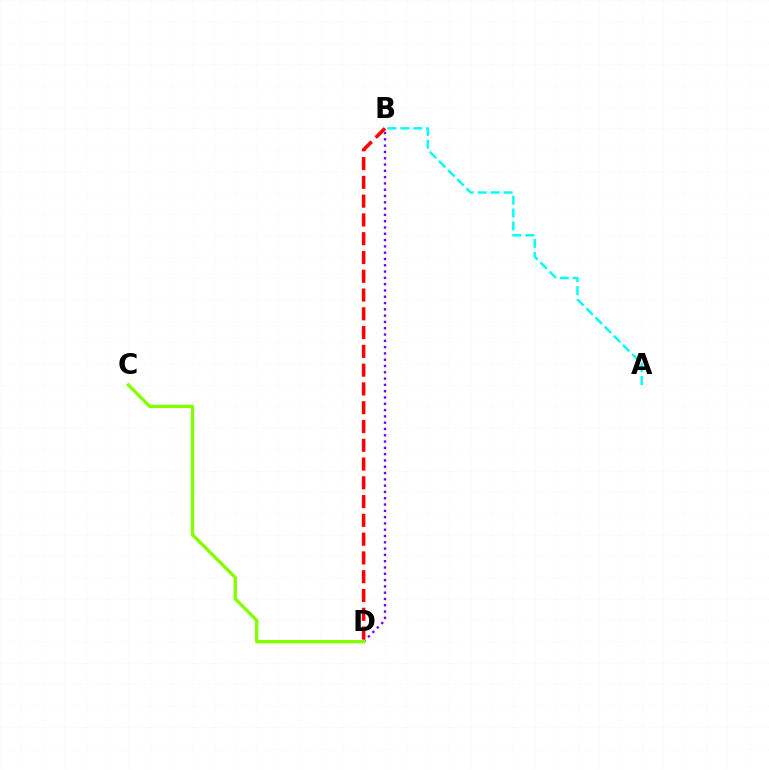{('B', 'D'): [{'color': '#7200ff', 'line_style': 'dotted', 'thickness': 1.71}, {'color': '#ff0000', 'line_style': 'dashed', 'thickness': 2.55}], ('C', 'D'): [{'color': '#84ff00', 'line_style': 'solid', 'thickness': 2.42}], ('A', 'B'): [{'color': '#00fff6', 'line_style': 'dashed', 'thickness': 1.76}]}